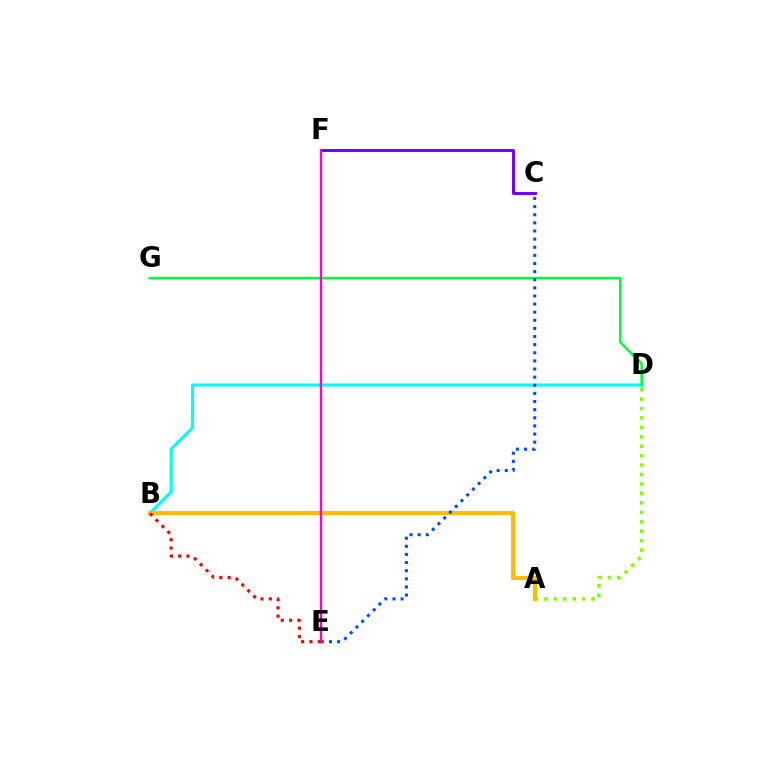{('A', 'D'): [{'color': '#84ff00', 'line_style': 'dotted', 'thickness': 2.56}], ('B', 'D'): [{'color': '#00fff6', 'line_style': 'solid', 'thickness': 2.24}], ('A', 'B'): [{'color': '#ffbd00', 'line_style': 'solid', 'thickness': 2.97}], ('D', 'G'): [{'color': '#00ff39', 'line_style': 'solid', 'thickness': 1.84}], ('C', 'F'): [{'color': '#7200ff', 'line_style': 'solid', 'thickness': 2.12}], ('C', 'E'): [{'color': '#004bff', 'line_style': 'dotted', 'thickness': 2.21}], ('E', 'F'): [{'color': '#ff00cf', 'line_style': 'solid', 'thickness': 1.72}], ('B', 'E'): [{'color': '#ff0000', 'line_style': 'dotted', 'thickness': 2.27}]}